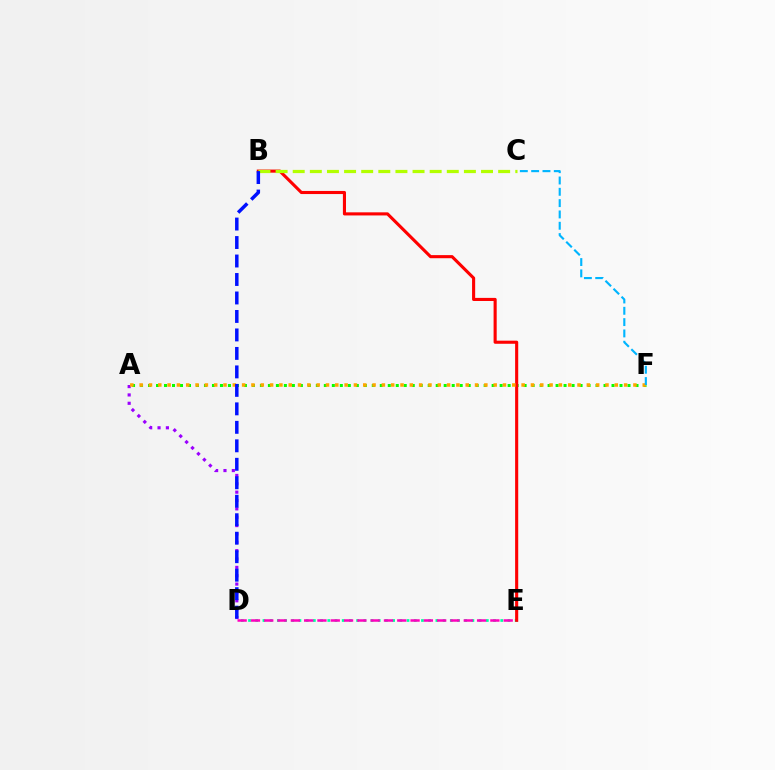{('D', 'E'): [{'color': '#00ff9d', 'line_style': 'dotted', 'thickness': 1.96}, {'color': '#ff00bd', 'line_style': 'dashed', 'thickness': 1.81}], ('A', 'F'): [{'color': '#08ff00', 'line_style': 'dotted', 'thickness': 2.17}, {'color': '#ffa500', 'line_style': 'dotted', 'thickness': 2.53}], ('B', 'E'): [{'color': '#ff0000', 'line_style': 'solid', 'thickness': 2.23}], ('A', 'D'): [{'color': '#9b00ff', 'line_style': 'dotted', 'thickness': 2.27}], ('B', 'C'): [{'color': '#b3ff00', 'line_style': 'dashed', 'thickness': 2.33}], ('C', 'F'): [{'color': '#00b5ff', 'line_style': 'dashed', 'thickness': 1.54}], ('B', 'D'): [{'color': '#0010ff', 'line_style': 'dashed', 'thickness': 2.51}]}